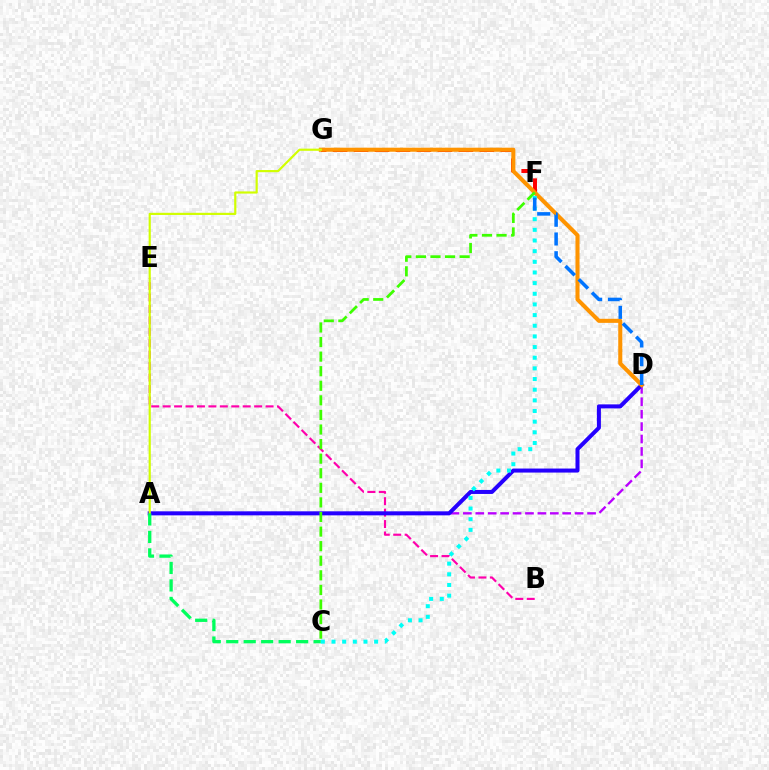{('A', 'D'): [{'color': '#b900ff', 'line_style': 'dashed', 'thickness': 1.69}, {'color': '#2500ff', 'line_style': 'solid', 'thickness': 2.9}], ('F', 'G'): [{'color': '#ff0000', 'line_style': 'dashed', 'thickness': 2.85}], ('B', 'E'): [{'color': '#ff00ac', 'line_style': 'dashed', 'thickness': 1.55}], ('D', 'G'): [{'color': '#ff9400', 'line_style': 'solid', 'thickness': 2.93}], ('A', 'G'): [{'color': '#d1ff00', 'line_style': 'solid', 'thickness': 1.56}], ('C', 'F'): [{'color': '#3dff00', 'line_style': 'dashed', 'thickness': 1.98}, {'color': '#00fff6', 'line_style': 'dotted', 'thickness': 2.9}], ('A', 'C'): [{'color': '#00ff5c', 'line_style': 'dashed', 'thickness': 2.37}], ('D', 'F'): [{'color': '#0074ff', 'line_style': 'dashed', 'thickness': 2.55}]}